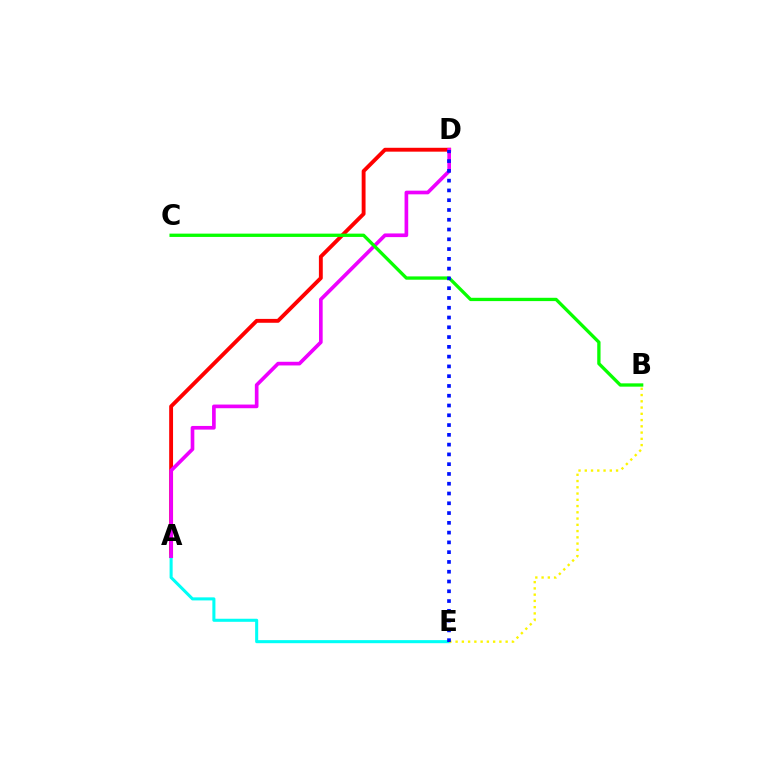{('A', 'D'): [{'color': '#ff0000', 'line_style': 'solid', 'thickness': 2.79}, {'color': '#ee00ff', 'line_style': 'solid', 'thickness': 2.64}], ('A', 'E'): [{'color': '#00fff6', 'line_style': 'solid', 'thickness': 2.2}], ('B', 'C'): [{'color': '#08ff00', 'line_style': 'solid', 'thickness': 2.38}], ('B', 'E'): [{'color': '#fcf500', 'line_style': 'dotted', 'thickness': 1.7}], ('D', 'E'): [{'color': '#0010ff', 'line_style': 'dotted', 'thickness': 2.66}]}